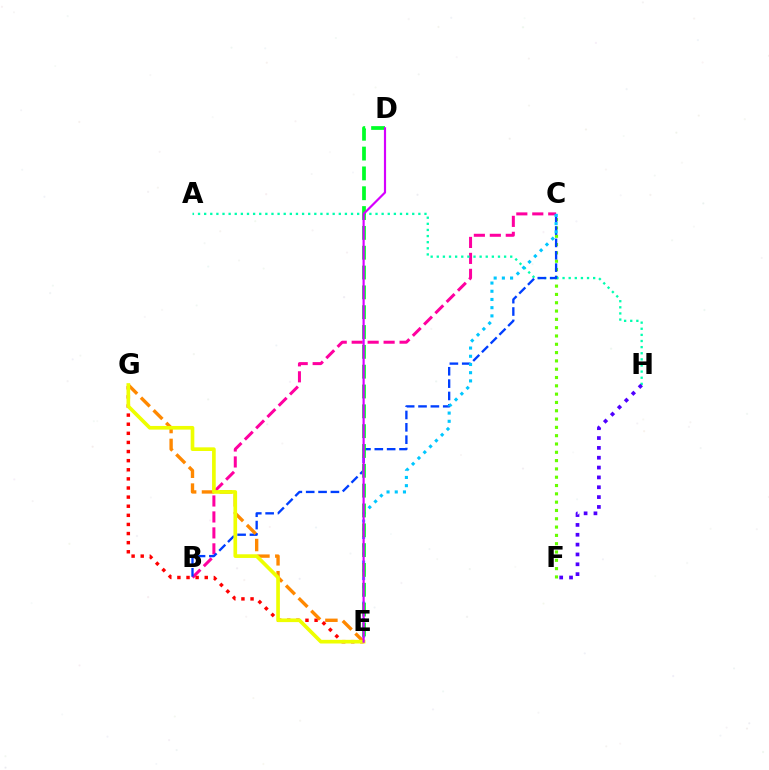{('C', 'F'): [{'color': '#66ff00', 'line_style': 'dotted', 'thickness': 2.26}], ('B', 'C'): [{'color': '#ff00a0', 'line_style': 'dashed', 'thickness': 2.17}, {'color': '#003fff', 'line_style': 'dashed', 'thickness': 1.68}], ('A', 'H'): [{'color': '#00ffaf', 'line_style': 'dotted', 'thickness': 1.66}], ('E', 'G'): [{'color': '#ff0000', 'line_style': 'dotted', 'thickness': 2.48}, {'color': '#ff8800', 'line_style': 'dashed', 'thickness': 2.42}, {'color': '#eeff00', 'line_style': 'solid', 'thickness': 2.64}], ('C', 'E'): [{'color': '#00c7ff', 'line_style': 'dotted', 'thickness': 2.23}], ('F', 'H'): [{'color': '#4f00ff', 'line_style': 'dotted', 'thickness': 2.67}], ('D', 'E'): [{'color': '#00ff27', 'line_style': 'dashed', 'thickness': 2.69}, {'color': '#d600ff', 'line_style': 'solid', 'thickness': 1.57}]}